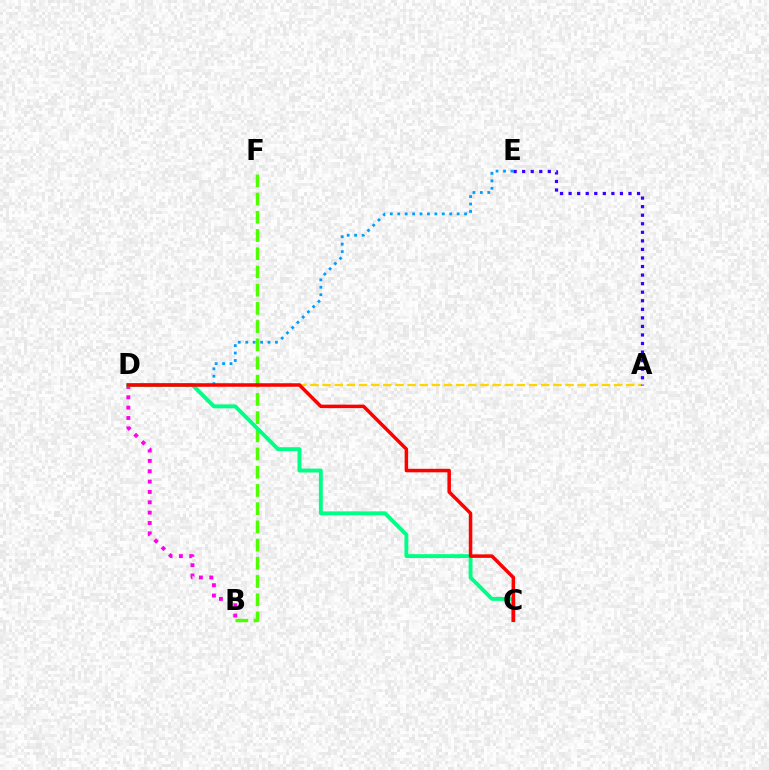{('D', 'E'): [{'color': '#009eff', 'line_style': 'dotted', 'thickness': 2.02}], ('B', 'D'): [{'color': '#ff00ed', 'line_style': 'dotted', 'thickness': 2.81}], ('A', 'D'): [{'color': '#ffd500', 'line_style': 'dashed', 'thickness': 1.65}], ('B', 'F'): [{'color': '#4fff00', 'line_style': 'dashed', 'thickness': 2.47}], ('A', 'E'): [{'color': '#3700ff', 'line_style': 'dotted', 'thickness': 2.32}], ('C', 'D'): [{'color': '#00ff86', 'line_style': 'solid', 'thickness': 2.81}, {'color': '#ff0000', 'line_style': 'solid', 'thickness': 2.53}]}